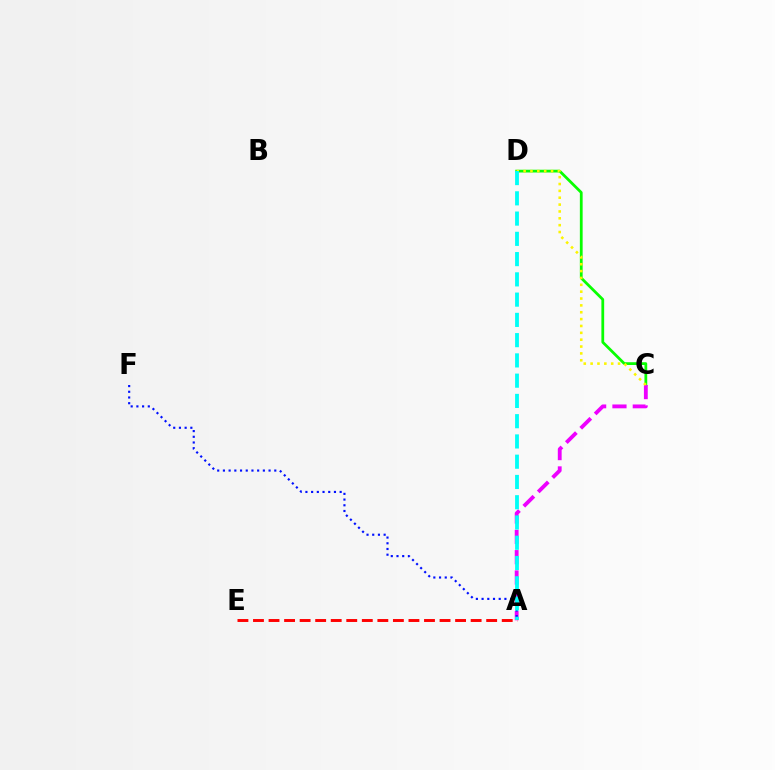{('C', 'D'): [{'color': '#08ff00', 'line_style': 'solid', 'thickness': 1.99}, {'color': '#fcf500', 'line_style': 'dotted', 'thickness': 1.86}], ('A', 'C'): [{'color': '#ee00ff', 'line_style': 'dashed', 'thickness': 2.76}], ('A', 'F'): [{'color': '#0010ff', 'line_style': 'dotted', 'thickness': 1.55}], ('A', 'D'): [{'color': '#00fff6', 'line_style': 'dashed', 'thickness': 2.75}], ('A', 'E'): [{'color': '#ff0000', 'line_style': 'dashed', 'thickness': 2.11}]}